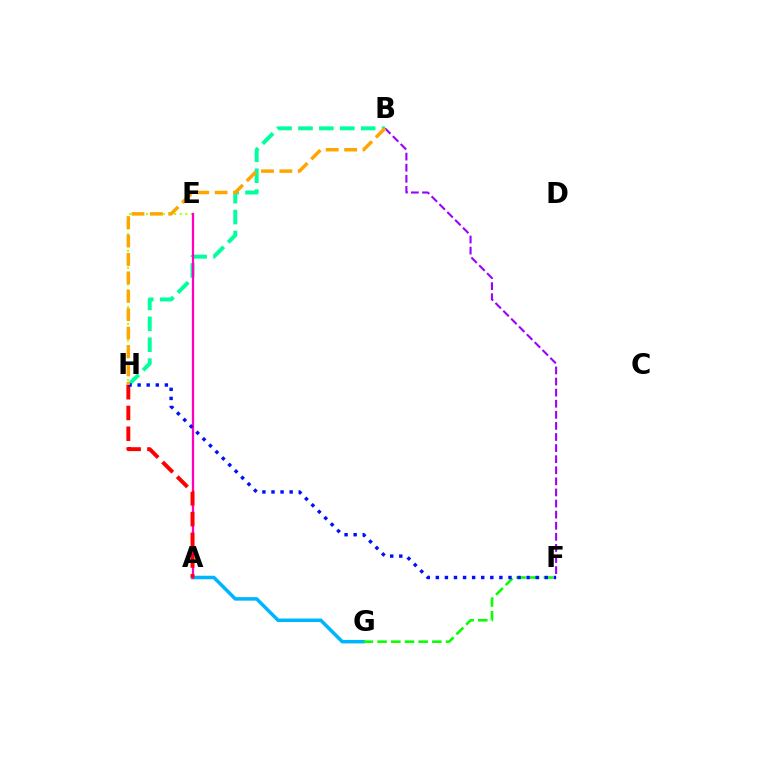{('B', 'H'): [{'color': '#00ff9d', 'line_style': 'dashed', 'thickness': 2.84}, {'color': '#ffa500', 'line_style': 'dashed', 'thickness': 2.5}], ('A', 'G'): [{'color': '#00b5ff', 'line_style': 'solid', 'thickness': 2.54}], ('F', 'G'): [{'color': '#08ff00', 'line_style': 'dashed', 'thickness': 1.86}], ('B', 'F'): [{'color': '#9b00ff', 'line_style': 'dashed', 'thickness': 1.51}], ('E', 'H'): [{'color': '#b3ff00', 'line_style': 'dotted', 'thickness': 1.52}], ('A', 'E'): [{'color': '#ff00bd', 'line_style': 'solid', 'thickness': 1.63}], ('A', 'H'): [{'color': '#ff0000', 'line_style': 'dashed', 'thickness': 2.82}], ('F', 'H'): [{'color': '#0010ff', 'line_style': 'dotted', 'thickness': 2.47}]}